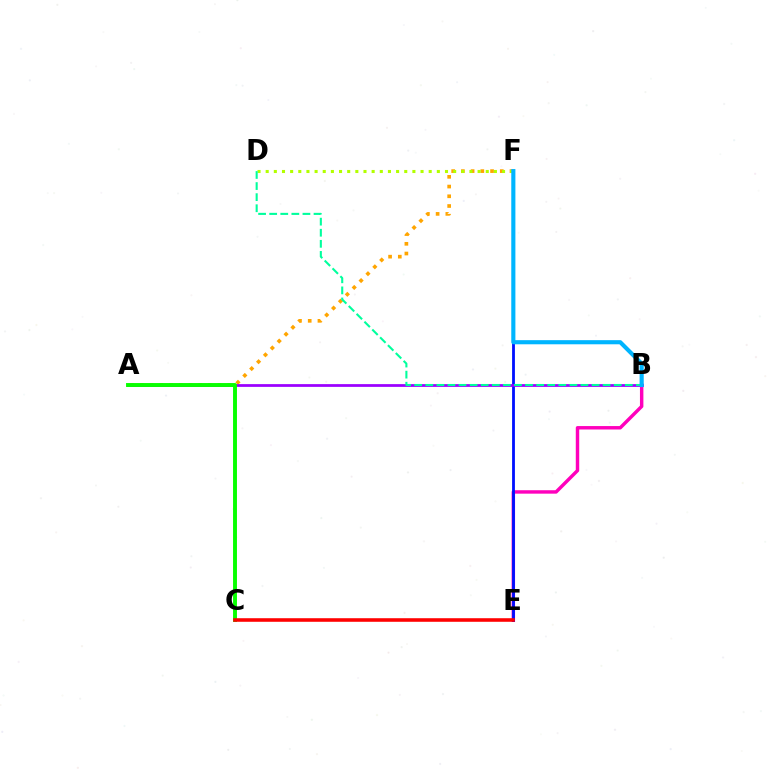{('A', 'F'): [{'color': '#ffa500', 'line_style': 'dotted', 'thickness': 2.64}], ('B', 'E'): [{'color': '#ff00bd', 'line_style': 'solid', 'thickness': 2.48}], ('E', 'F'): [{'color': '#0010ff', 'line_style': 'solid', 'thickness': 2.03}], ('A', 'B'): [{'color': '#9b00ff', 'line_style': 'solid', 'thickness': 1.99}], ('D', 'F'): [{'color': '#b3ff00', 'line_style': 'dotted', 'thickness': 2.21}], ('A', 'C'): [{'color': '#08ff00', 'line_style': 'solid', 'thickness': 2.81}], ('C', 'E'): [{'color': '#ff0000', 'line_style': 'solid', 'thickness': 2.57}], ('B', 'D'): [{'color': '#00ff9d', 'line_style': 'dashed', 'thickness': 1.51}], ('B', 'F'): [{'color': '#00b5ff', 'line_style': 'solid', 'thickness': 2.97}]}